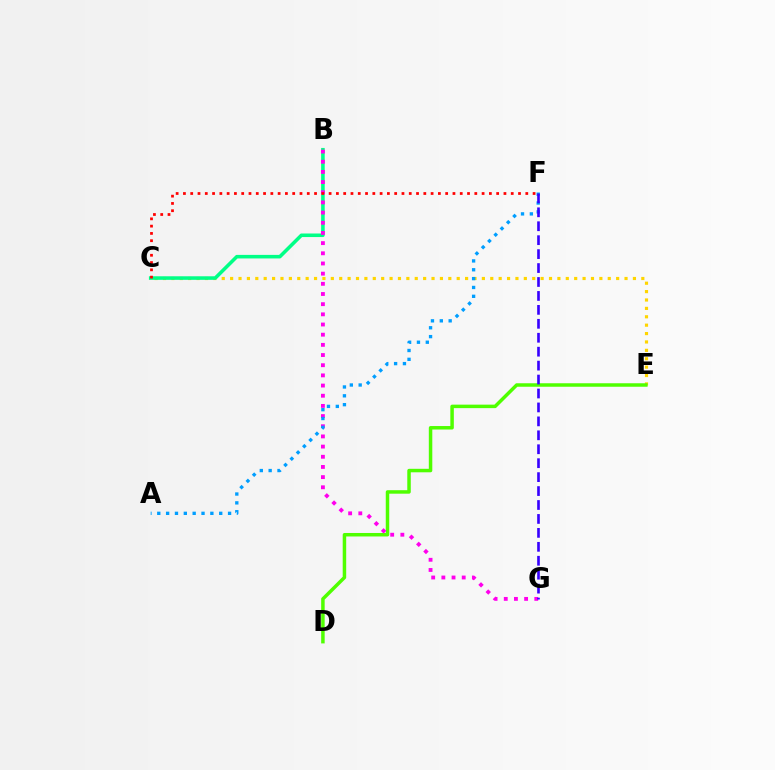{('C', 'E'): [{'color': '#ffd500', 'line_style': 'dotted', 'thickness': 2.28}], ('D', 'E'): [{'color': '#4fff00', 'line_style': 'solid', 'thickness': 2.51}], ('B', 'C'): [{'color': '#00ff86', 'line_style': 'solid', 'thickness': 2.56}], ('B', 'G'): [{'color': '#ff00ed', 'line_style': 'dotted', 'thickness': 2.76}], ('A', 'F'): [{'color': '#009eff', 'line_style': 'dotted', 'thickness': 2.4}], ('C', 'F'): [{'color': '#ff0000', 'line_style': 'dotted', 'thickness': 1.98}], ('F', 'G'): [{'color': '#3700ff', 'line_style': 'dashed', 'thickness': 1.89}]}